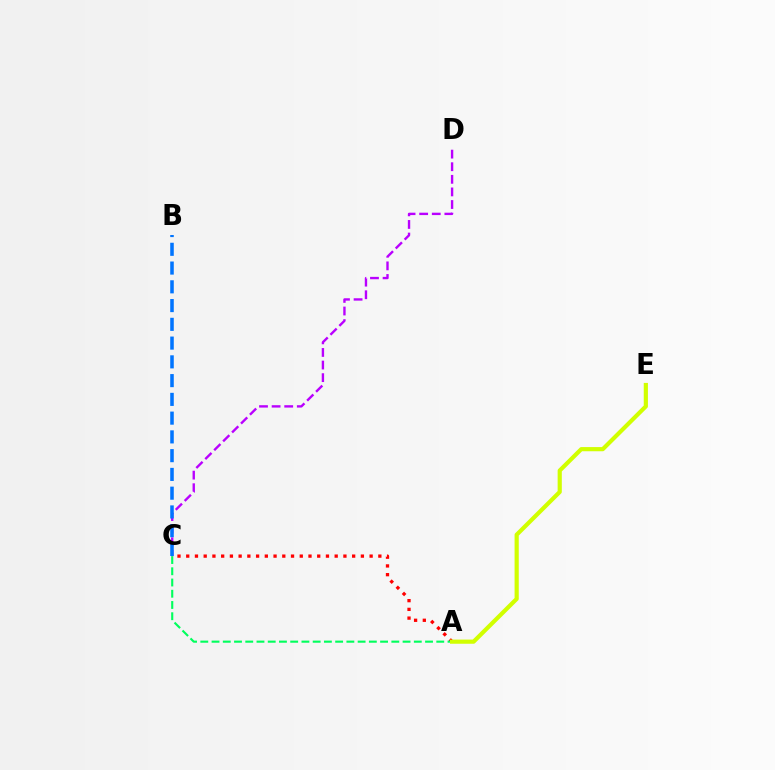{('A', 'C'): [{'color': '#ff0000', 'line_style': 'dotted', 'thickness': 2.37}, {'color': '#00ff5c', 'line_style': 'dashed', 'thickness': 1.53}], ('A', 'E'): [{'color': '#d1ff00', 'line_style': 'solid', 'thickness': 3.0}], ('C', 'D'): [{'color': '#b900ff', 'line_style': 'dashed', 'thickness': 1.71}], ('B', 'C'): [{'color': '#0074ff', 'line_style': 'dashed', 'thickness': 2.55}]}